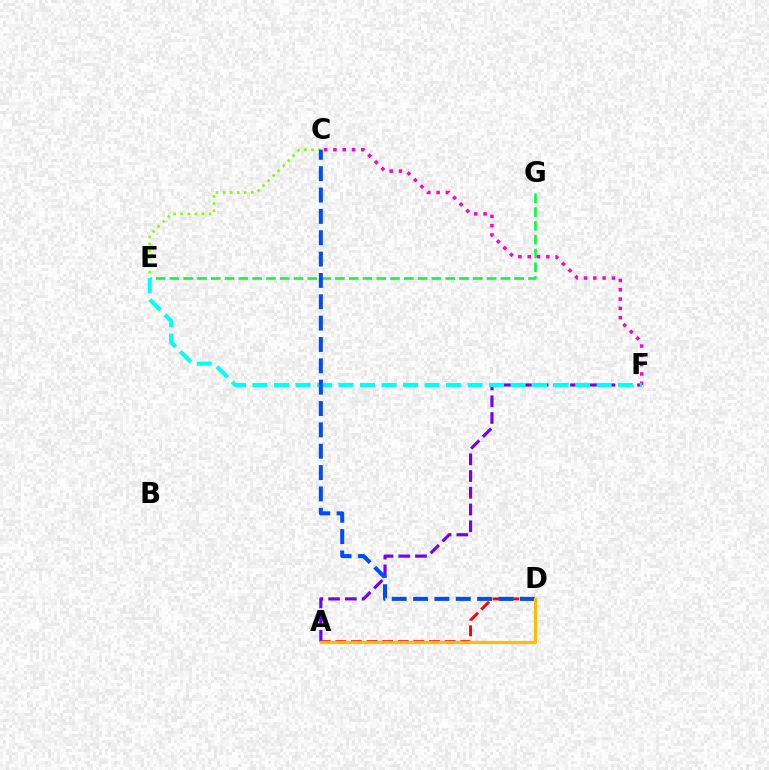{('E', 'G'): [{'color': '#00ff39', 'line_style': 'dashed', 'thickness': 1.87}], ('A', 'F'): [{'color': '#7200ff', 'line_style': 'dashed', 'thickness': 2.27}], ('C', 'F'): [{'color': '#ff00cf', 'line_style': 'dotted', 'thickness': 2.53}], ('C', 'E'): [{'color': '#84ff00', 'line_style': 'dotted', 'thickness': 1.92}], ('E', 'F'): [{'color': '#00fff6', 'line_style': 'dashed', 'thickness': 2.92}], ('A', 'D'): [{'color': '#ff0000', 'line_style': 'dashed', 'thickness': 2.12}, {'color': '#ffbd00', 'line_style': 'solid', 'thickness': 2.34}], ('C', 'D'): [{'color': '#004bff', 'line_style': 'dashed', 'thickness': 2.9}]}